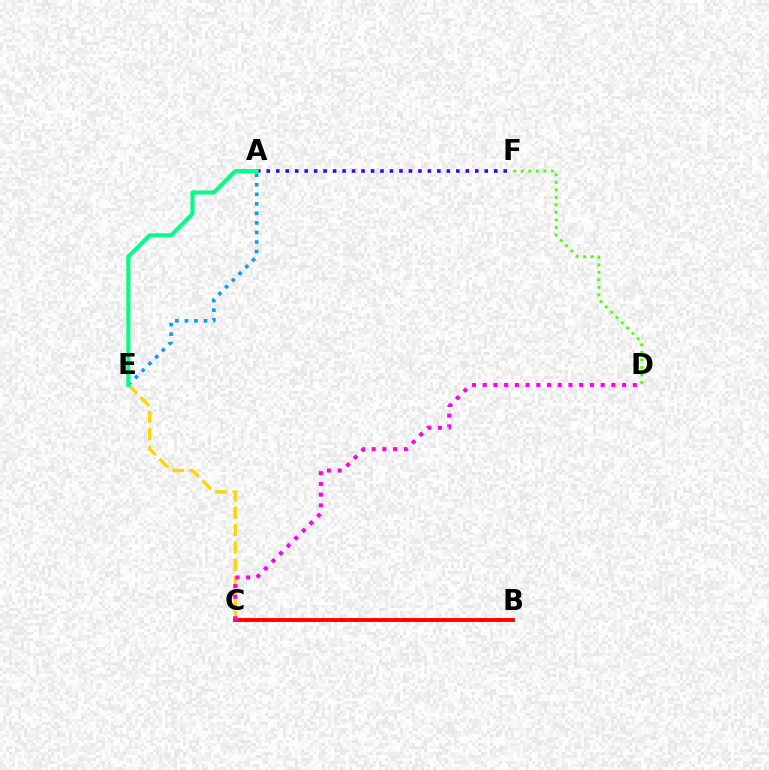{('A', 'E'): [{'color': '#009eff', 'line_style': 'dotted', 'thickness': 2.59}, {'color': '#00ff86', 'line_style': 'solid', 'thickness': 2.92}], ('A', 'F'): [{'color': '#3700ff', 'line_style': 'dotted', 'thickness': 2.58}], ('B', 'C'): [{'color': '#ff0000', 'line_style': 'solid', 'thickness': 2.79}], ('C', 'E'): [{'color': '#ffd500', 'line_style': 'dashed', 'thickness': 2.36}], ('C', 'D'): [{'color': '#ff00ed', 'line_style': 'dotted', 'thickness': 2.91}], ('D', 'F'): [{'color': '#4fff00', 'line_style': 'dotted', 'thickness': 2.04}]}